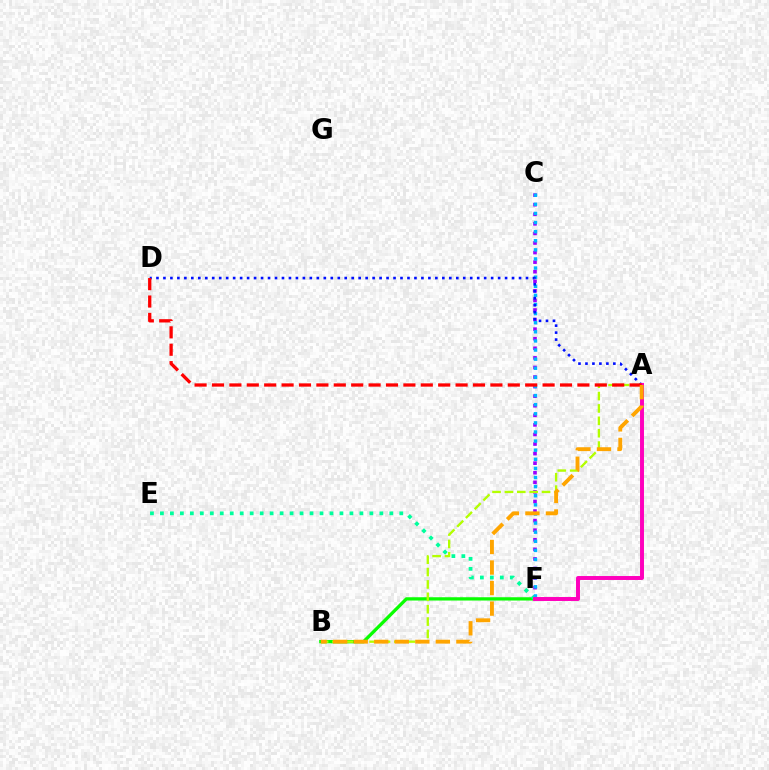{('C', 'F'): [{'color': '#9b00ff', 'line_style': 'dotted', 'thickness': 2.6}, {'color': '#00b5ff', 'line_style': 'dotted', 'thickness': 2.47}], ('B', 'F'): [{'color': '#08ff00', 'line_style': 'solid', 'thickness': 2.37}], ('A', 'B'): [{'color': '#b3ff00', 'line_style': 'dashed', 'thickness': 1.68}, {'color': '#ffa500', 'line_style': 'dashed', 'thickness': 2.79}], ('E', 'F'): [{'color': '#00ff9d', 'line_style': 'dotted', 'thickness': 2.71}], ('A', 'D'): [{'color': '#0010ff', 'line_style': 'dotted', 'thickness': 1.89}, {'color': '#ff0000', 'line_style': 'dashed', 'thickness': 2.36}], ('A', 'F'): [{'color': '#ff00bd', 'line_style': 'solid', 'thickness': 2.84}]}